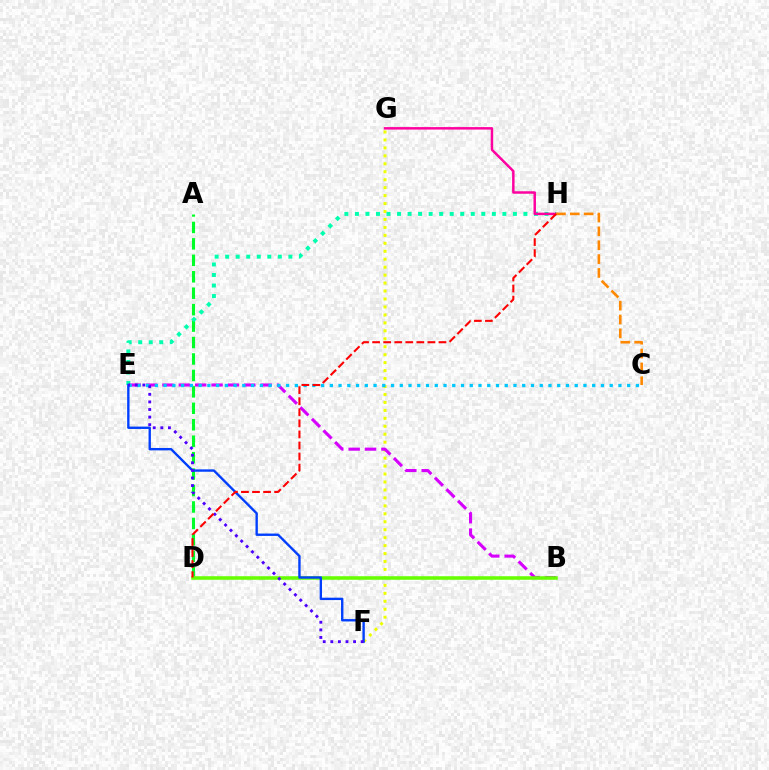{('F', 'G'): [{'color': '#eeff00', 'line_style': 'dotted', 'thickness': 2.16}], ('A', 'D'): [{'color': '#00ff27', 'line_style': 'dashed', 'thickness': 2.23}], ('E', 'H'): [{'color': '#00ffaf', 'line_style': 'dotted', 'thickness': 2.86}], ('B', 'E'): [{'color': '#d600ff', 'line_style': 'dashed', 'thickness': 2.22}], ('G', 'H'): [{'color': '#ff00a0', 'line_style': 'solid', 'thickness': 1.78}], ('C', 'E'): [{'color': '#00c7ff', 'line_style': 'dotted', 'thickness': 2.38}], ('B', 'D'): [{'color': '#66ff00', 'line_style': 'solid', 'thickness': 2.55}], ('C', 'H'): [{'color': '#ff8800', 'line_style': 'dashed', 'thickness': 1.88}], ('E', 'F'): [{'color': '#003fff', 'line_style': 'solid', 'thickness': 1.71}, {'color': '#4f00ff', 'line_style': 'dotted', 'thickness': 2.06}], ('D', 'H'): [{'color': '#ff0000', 'line_style': 'dashed', 'thickness': 1.5}]}